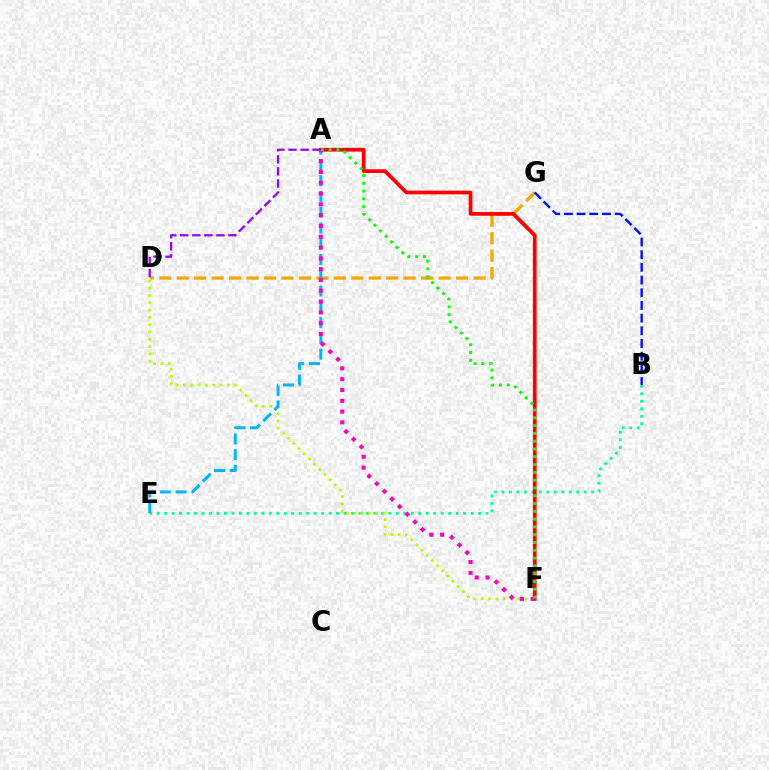{('B', 'E'): [{'color': '#00ff9d', 'line_style': 'dotted', 'thickness': 2.03}], ('D', 'G'): [{'color': '#ffa500', 'line_style': 'dashed', 'thickness': 2.37}], ('D', 'F'): [{'color': '#b3ff00', 'line_style': 'dotted', 'thickness': 1.99}], ('A', 'F'): [{'color': '#ff0000', 'line_style': 'solid', 'thickness': 2.69}, {'color': '#ff00bd', 'line_style': 'dotted', 'thickness': 2.94}, {'color': '#08ff00', 'line_style': 'dotted', 'thickness': 2.12}], ('B', 'G'): [{'color': '#0010ff', 'line_style': 'dashed', 'thickness': 1.72}], ('A', 'E'): [{'color': '#00b5ff', 'line_style': 'dashed', 'thickness': 2.14}], ('A', 'D'): [{'color': '#9b00ff', 'line_style': 'dashed', 'thickness': 1.64}]}